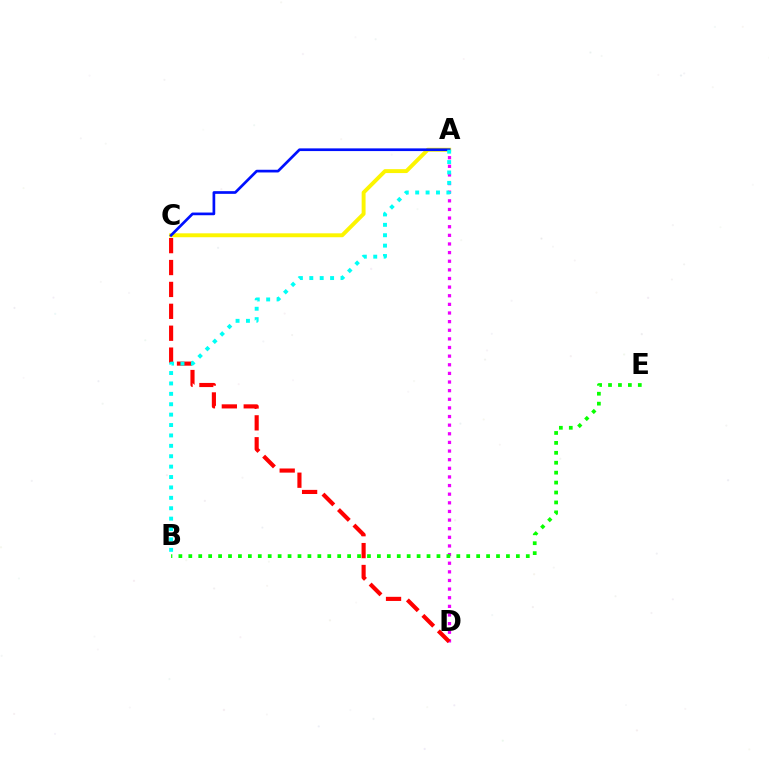{('A', 'D'): [{'color': '#ee00ff', 'line_style': 'dotted', 'thickness': 2.34}], ('C', 'D'): [{'color': '#ff0000', 'line_style': 'dashed', 'thickness': 2.97}], ('A', 'C'): [{'color': '#fcf500', 'line_style': 'solid', 'thickness': 2.82}, {'color': '#0010ff', 'line_style': 'solid', 'thickness': 1.94}], ('B', 'E'): [{'color': '#08ff00', 'line_style': 'dotted', 'thickness': 2.7}], ('A', 'B'): [{'color': '#00fff6', 'line_style': 'dotted', 'thickness': 2.83}]}